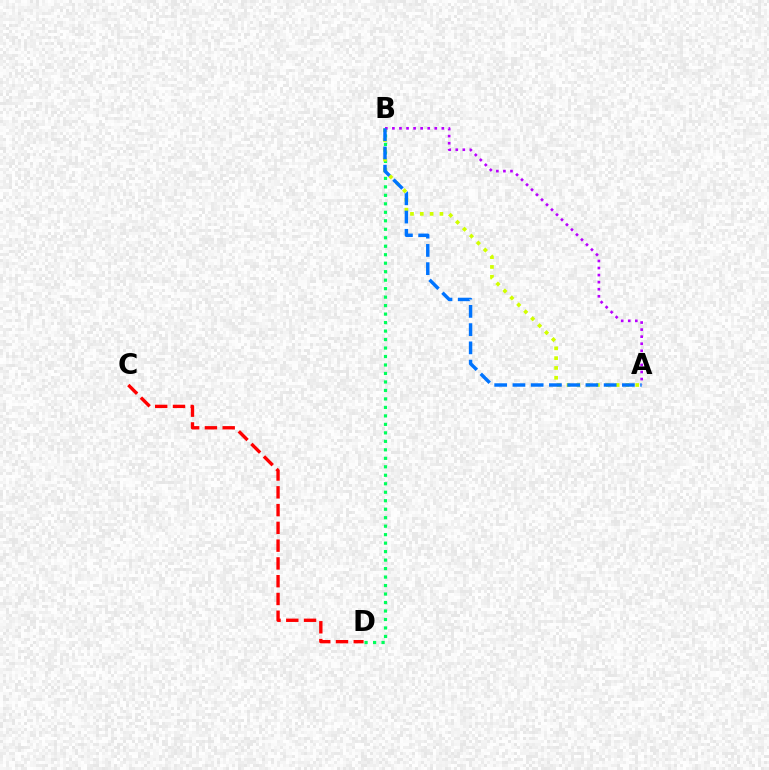{('C', 'D'): [{'color': '#ff0000', 'line_style': 'dashed', 'thickness': 2.41}], ('B', 'D'): [{'color': '#00ff5c', 'line_style': 'dotted', 'thickness': 2.3}], ('A', 'B'): [{'color': '#d1ff00', 'line_style': 'dotted', 'thickness': 2.67}, {'color': '#b900ff', 'line_style': 'dotted', 'thickness': 1.92}, {'color': '#0074ff', 'line_style': 'dashed', 'thickness': 2.48}]}